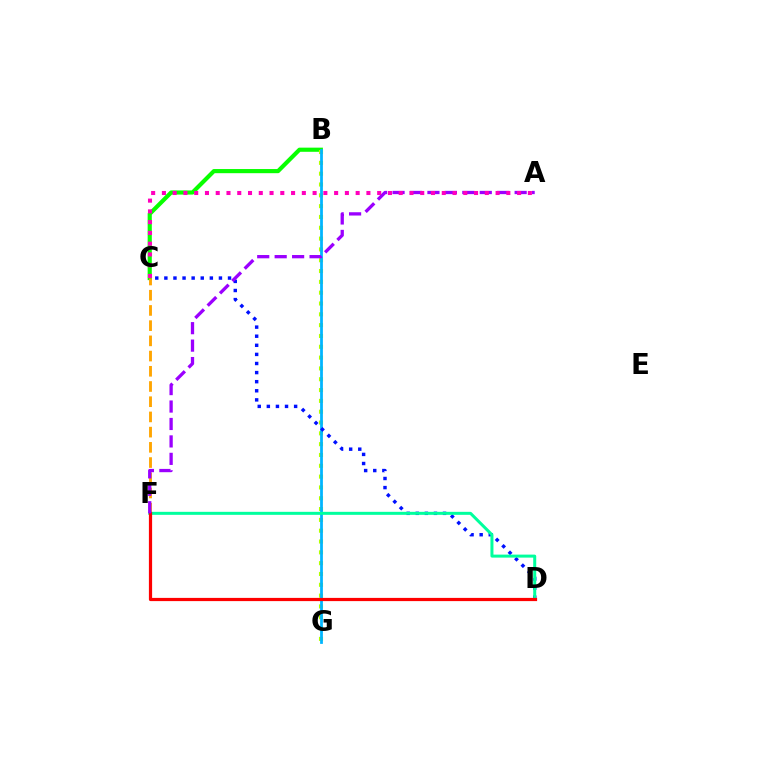{('B', 'C'): [{'color': '#08ff00', 'line_style': 'solid', 'thickness': 2.99}], ('B', 'G'): [{'color': '#b3ff00', 'line_style': 'dotted', 'thickness': 2.94}, {'color': '#00b5ff', 'line_style': 'solid', 'thickness': 1.99}], ('C', 'F'): [{'color': '#ffa500', 'line_style': 'dashed', 'thickness': 2.07}], ('C', 'D'): [{'color': '#0010ff', 'line_style': 'dotted', 'thickness': 2.47}], ('D', 'F'): [{'color': '#00ff9d', 'line_style': 'solid', 'thickness': 2.16}, {'color': '#ff0000', 'line_style': 'solid', 'thickness': 2.31}], ('A', 'F'): [{'color': '#9b00ff', 'line_style': 'dashed', 'thickness': 2.37}], ('A', 'C'): [{'color': '#ff00bd', 'line_style': 'dotted', 'thickness': 2.92}]}